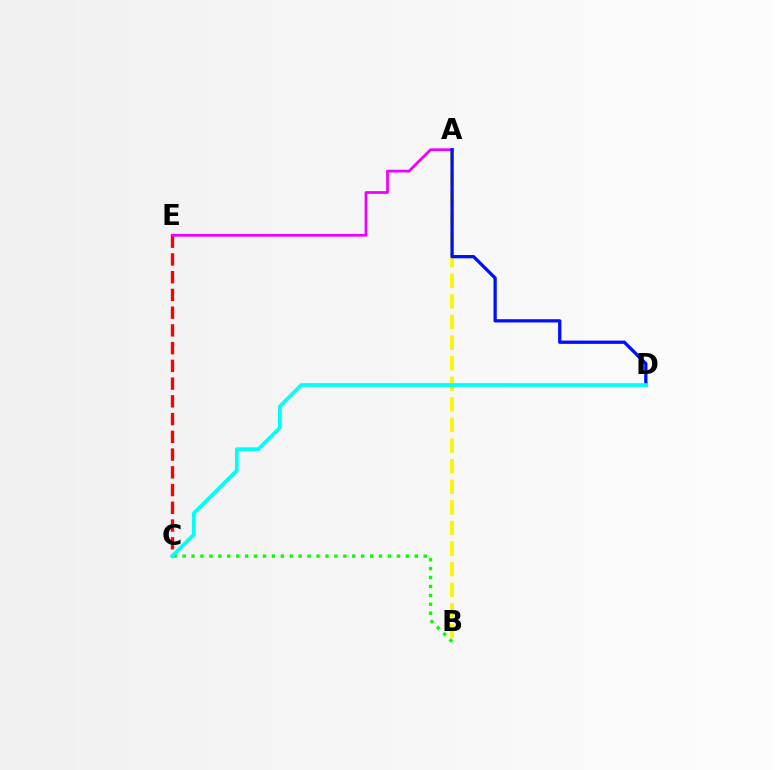{('C', 'E'): [{'color': '#ff0000', 'line_style': 'dashed', 'thickness': 2.41}], ('A', 'B'): [{'color': '#fcf500', 'line_style': 'dashed', 'thickness': 2.8}], ('A', 'E'): [{'color': '#ee00ff', 'line_style': 'solid', 'thickness': 1.97}], ('B', 'C'): [{'color': '#08ff00', 'line_style': 'dotted', 'thickness': 2.43}], ('A', 'D'): [{'color': '#0010ff', 'line_style': 'solid', 'thickness': 2.36}], ('C', 'D'): [{'color': '#00fff6', 'line_style': 'solid', 'thickness': 2.69}]}